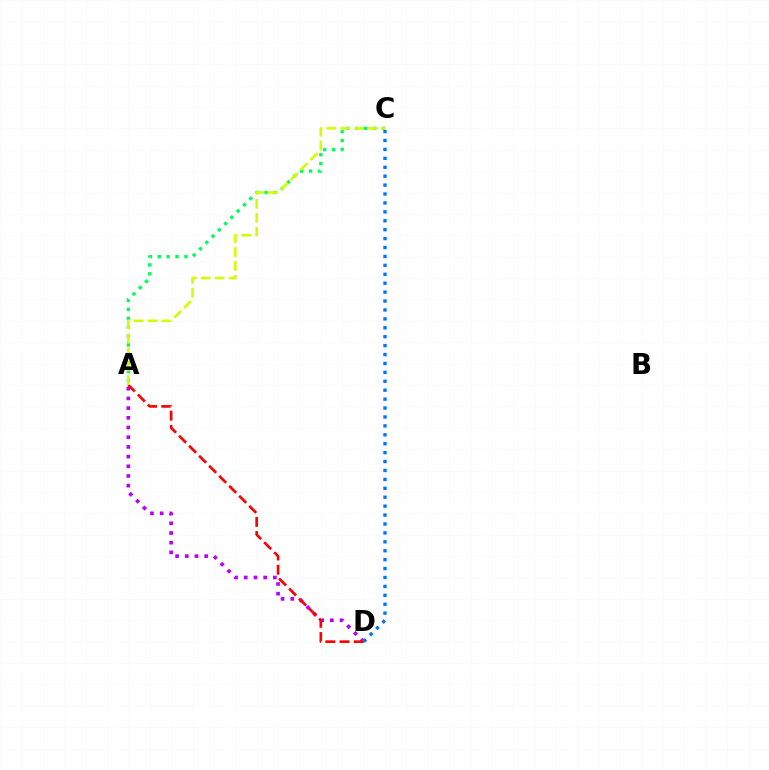{('A', 'D'): [{'color': '#b900ff', 'line_style': 'dotted', 'thickness': 2.63}, {'color': '#ff0000', 'line_style': 'dashed', 'thickness': 1.92}], ('A', 'C'): [{'color': '#00ff5c', 'line_style': 'dotted', 'thickness': 2.42}, {'color': '#d1ff00', 'line_style': 'dashed', 'thickness': 1.89}], ('C', 'D'): [{'color': '#0074ff', 'line_style': 'dotted', 'thickness': 2.42}]}